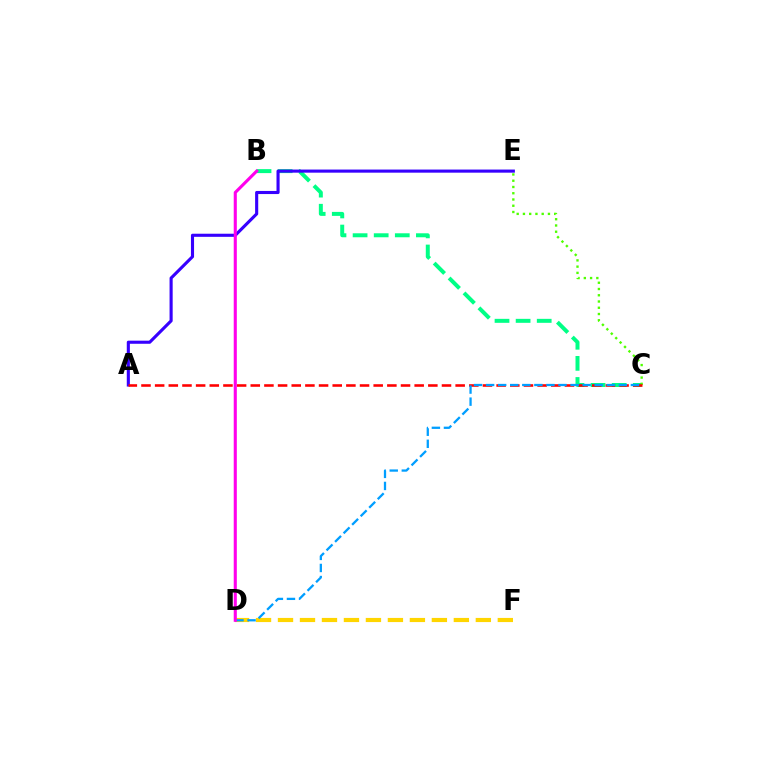{('B', 'C'): [{'color': '#00ff86', 'line_style': 'dashed', 'thickness': 2.87}], ('C', 'E'): [{'color': '#4fff00', 'line_style': 'dotted', 'thickness': 1.7}], ('A', 'E'): [{'color': '#3700ff', 'line_style': 'solid', 'thickness': 2.24}], ('D', 'F'): [{'color': '#ffd500', 'line_style': 'dashed', 'thickness': 2.99}], ('A', 'C'): [{'color': '#ff0000', 'line_style': 'dashed', 'thickness': 1.86}], ('C', 'D'): [{'color': '#009eff', 'line_style': 'dashed', 'thickness': 1.64}], ('B', 'D'): [{'color': '#ff00ed', 'line_style': 'solid', 'thickness': 2.23}]}